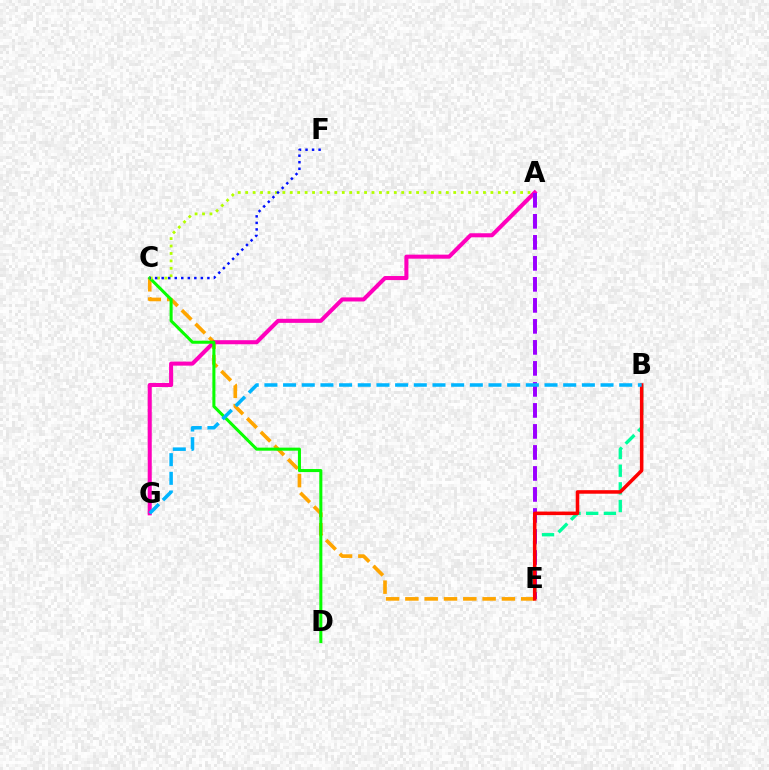{('B', 'E'): [{'color': '#00ff9d', 'line_style': 'dashed', 'thickness': 2.4}, {'color': '#ff0000', 'line_style': 'solid', 'thickness': 2.55}], ('C', 'E'): [{'color': '#ffa500', 'line_style': 'dashed', 'thickness': 2.62}], ('A', 'G'): [{'color': '#ff00bd', 'line_style': 'solid', 'thickness': 2.92}], ('A', 'E'): [{'color': '#9b00ff', 'line_style': 'dashed', 'thickness': 2.85}], ('C', 'D'): [{'color': '#08ff00', 'line_style': 'solid', 'thickness': 2.19}], ('A', 'C'): [{'color': '#b3ff00', 'line_style': 'dotted', 'thickness': 2.02}], ('C', 'F'): [{'color': '#0010ff', 'line_style': 'dotted', 'thickness': 1.77}], ('B', 'G'): [{'color': '#00b5ff', 'line_style': 'dashed', 'thickness': 2.54}]}